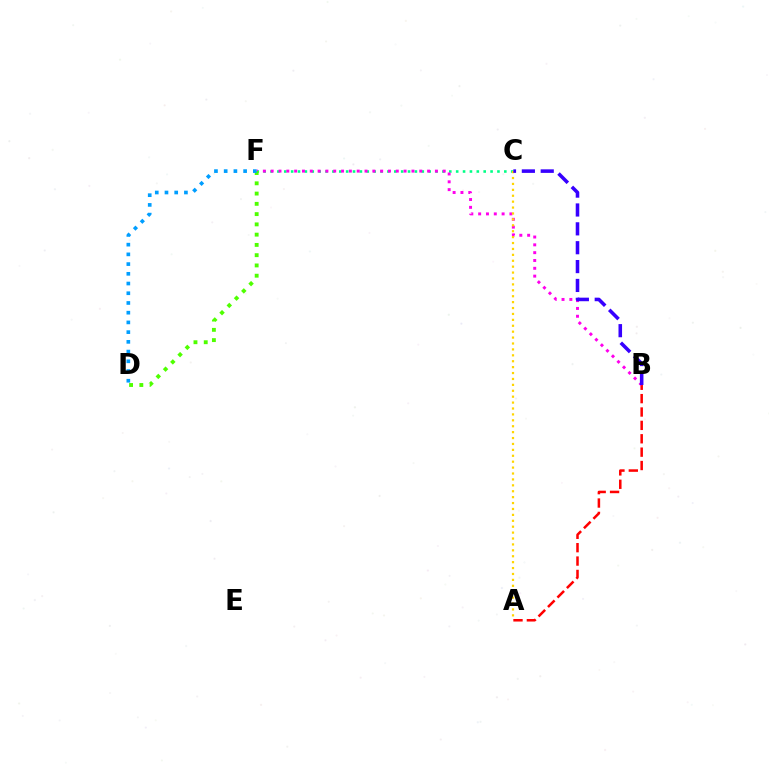{('A', 'B'): [{'color': '#ff0000', 'line_style': 'dashed', 'thickness': 1.82}], ('C', 'F'): [{'color': '#00ff86', 'line_style': 'dotted', 'thickness': 1.87}], ('B', 'F'): [{'color': '#ff00ed', 'line_style': 'dotted', 'thickness': 2.12}], ('A', 'C'): [{'color': '#ffd500', 'line_style': 'dotted', 'thickness': 1.61}], ('D', 'F'): [{'color': '#4fff00', 'line_style': 'dotted', 'thickness': 2.79}, {'color': '#009eff', 'line_style': 'dotted', 'thickness': 2.64}], ('B', 'C'): [{'color': '#3700ff', 'line_style': 'dashed', 'thickness': 2.56}]}